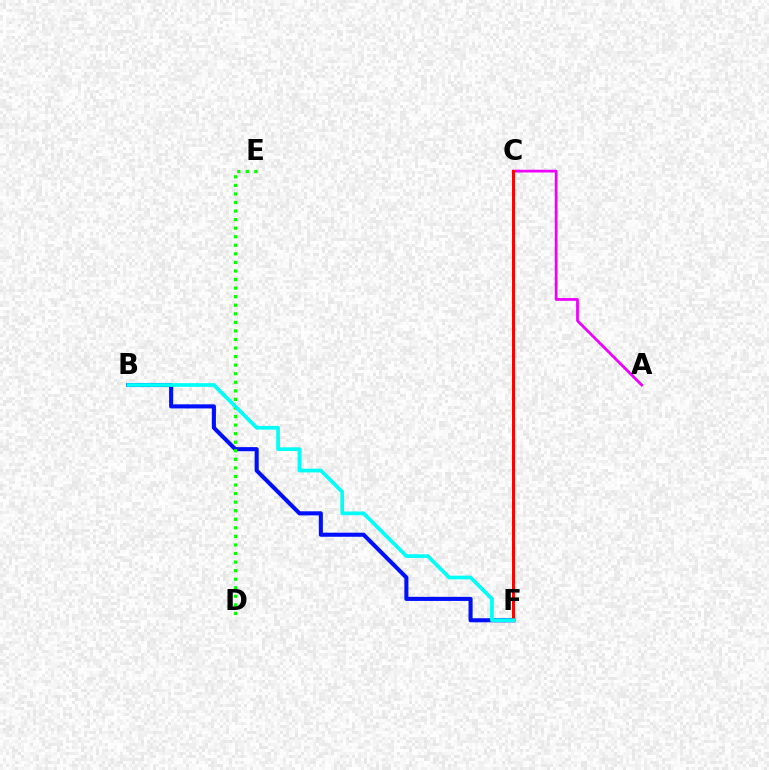{('A', 'C'): [{'color': '#ee00ff', 'line_style': 'solid', 'thickness': 1.99}], ('B', 'F'): [{'color': '#0010ff', 'line_style': 'solid', 'thickness': 2.94}, {'color': '#00fff6', 'line_style': 'solid', 'thickness': 2.68}], ('C', 'F'): [{'color': '#fcf500', 'line_style': 'solid', 'thickness': 1.94}, {'color': '#ff0000', 'line_style': 'solid', 'thickness': 2.13}], ('D', 'E'): [{'color': '#08ff00', 'line_style': 'dotted', 'thickness': 2.33}]}